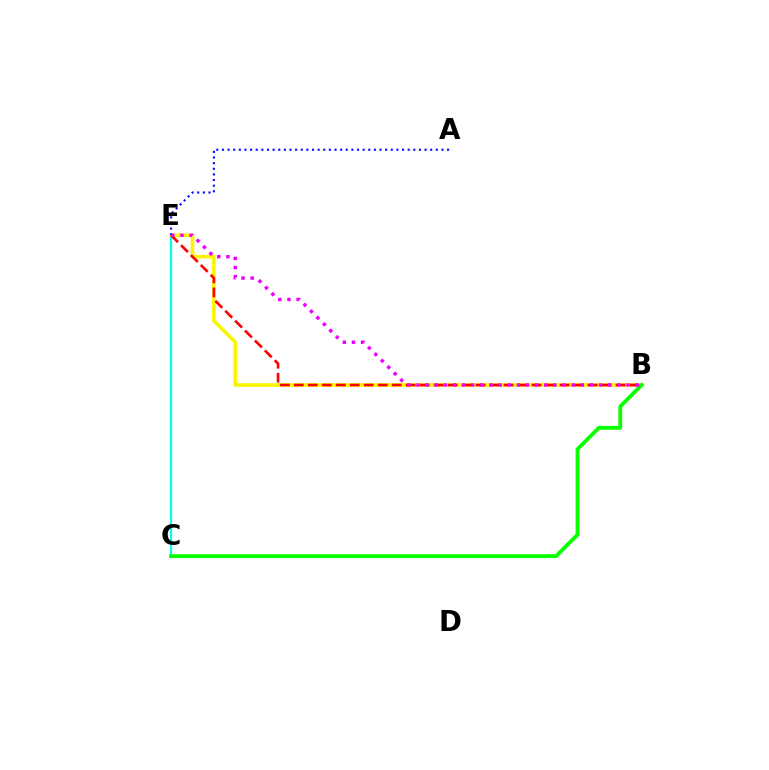{('C', 'E'): [{'color': '#00fff6', 'line_style': 'solid', 'thickness': 1.61}], ('B', 'E'): [{'color': '#fcf500', 'line_style': 'solid', 'thickness': 2.6}, {'color': '#ff0000', 'line_style': 'dashed', 'thickness': 1.9}, {'color': '#ee00ff', 'line_style': 'dotted', 'thickness': 2.48}], ('A', 'E'): [{'color': '#0010ff', 'line_style': 'dotted', 'thickness': 1.53}], ('B', 'C'): [{'color': '#08ff00', 'line_style': 'solid', 'thickness': 2.75}]}